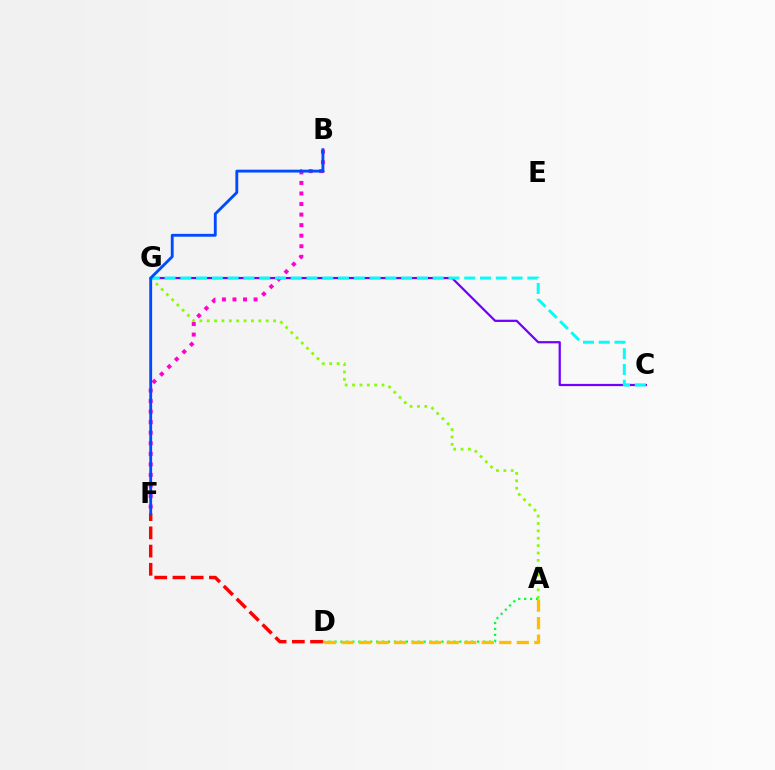{('C', 'G'): [{'color': '#7200ff', 'line_style': 'solid', 'thickness': 1.61}, {'color': '#00fff6', 'line_style': 'dashed', 'thickness': 2.14}], ('A', 'G'): [{'color': '#84ff00', 'line_style': 'dotted', 'thickness': 2.0}], ('B', 'F'): [{'color': '#ff00cf', 'line_style': 'dotted', 'thickness': 2.87}, {'color': '#004bff', 'line_style': 'solid', 'thickness': 2.06}], ('D', 'F'): [{'color': '#ff0000', 'line_style': 'dashed', 'thickness': 2.48}], ('A', 'D'): [{'color': '#00ff39', 'line_style': 'dotted', 'thickness': 1.61}, {'color': '#ffbd00', 'line_style': 'dashed', 'thickness': 2.38}]}